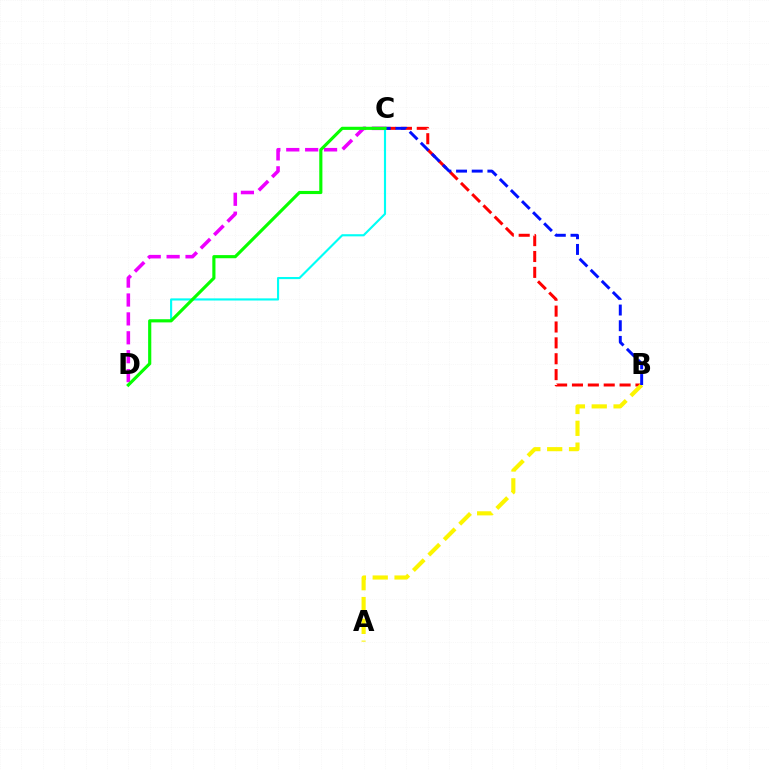{('B', 'C'): [{'color': '#ff0000', 'line_style': 'dashed', 'thickness': 2.16}, {'color': '#0010ff', 'line_style': 'dashed', 'thickness': 2.13}], ('C', 'D'): [{'color': '#ee00ff', 'line_style': 'dashed', 'thickness': 2.57}, {'color': '#00fff6', 'line_style': 'solid', 'thickness': 1.54}, {'color': '#08ff00', 'line_style': 'solid', 'thickness': 2.26}], ('A', 'B'): [{'color': '#fcf500', 'line_style': 'dashed', 'thickness': 2.97}]}